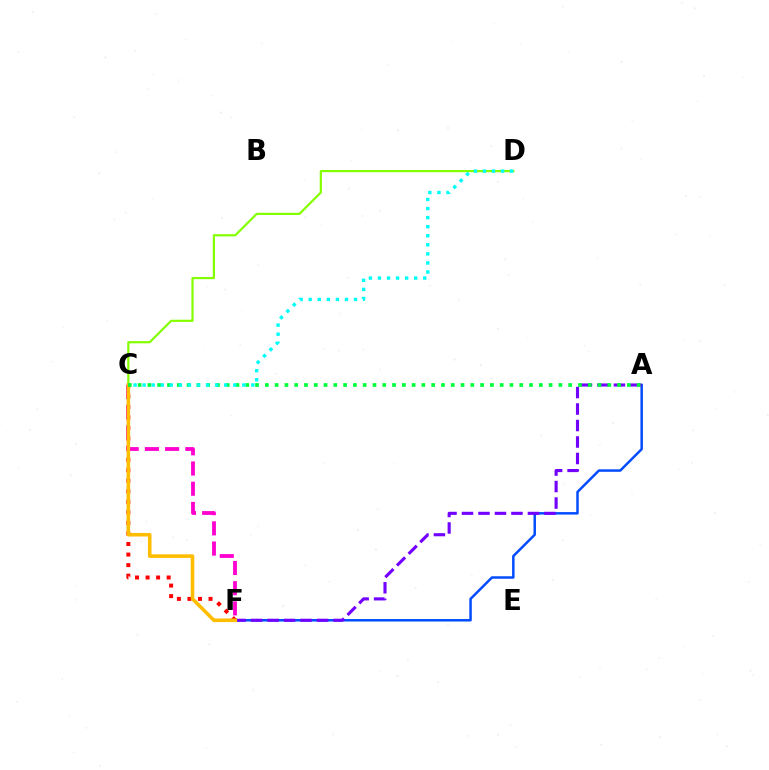{('A', 'F'): [{'color': '#004bff', 'line_style': 'solid', 'thickness': 1.78}, {'color': '#7200ff', 'line_style': 'dashed', 'thickness': 2.24}], ('C', 'F'): [{'color': '#ff0000', 'line_style': 'dotted', 'thickness': 2.86}, {'color': '#ff00cf', 'line_style': 'dashed', 'thickness': 2.75}, {'color': '#ffbd00', 'line_style': 'solid', 'thickness': 2.58}], ('C', 'D'): [{'color': '#84ff00', 'line_style': 'solid', 'thickness': 1.59}, {'color': '#00fff6', 'line_style': 'dotted', 'thickness': 2.46}], ('A', 'C'): [{'color': '#00ff39', 'line_style': 'dotted', 'thickness': 2.66}]}